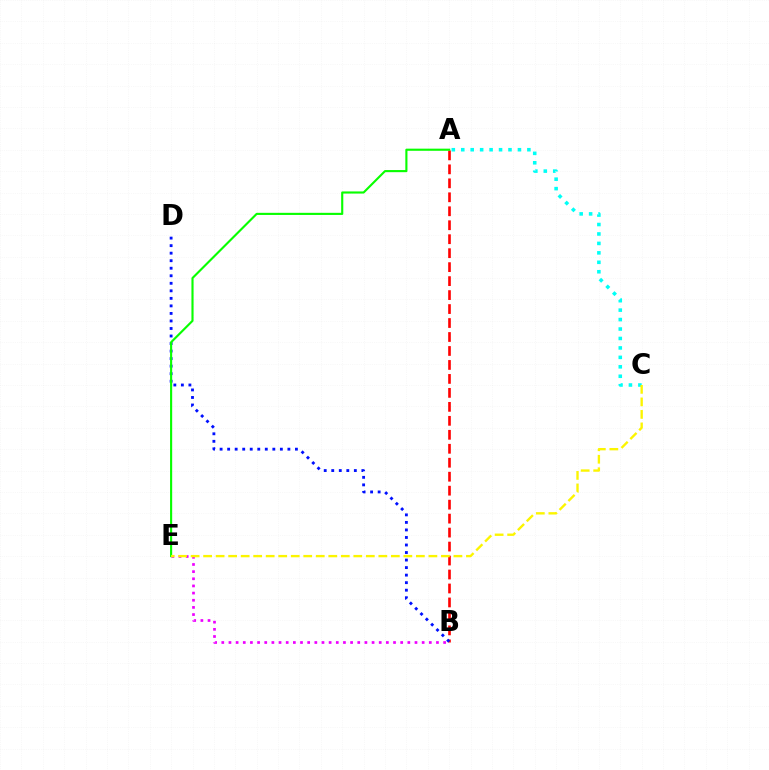{('A', 'C'): [{'color': '#00fff6', 'line_style': 'dotted', 'thickness': 2.57}], ('A', 'B'): [{'color': '#ff0000', 'line_style': 'dashed', 'thickness': 1.9}], ('B', 'D'): [{'color': '#0010ff', 'line_style': 'dotted', 'thickness': 2.05}], ('B', 'E'): [{'color': '#ee00ff', 'line_style': 'dotted', 'thickness': 1.94}], ('A', 'E'): [{'color': '#08ff00', 'line_style': 'solid', 'thickness': 1.53}], ('C', 'E'): [{'color': '#fcf500', 'line_style': 'dashed', 'thickness': 1.7}]}